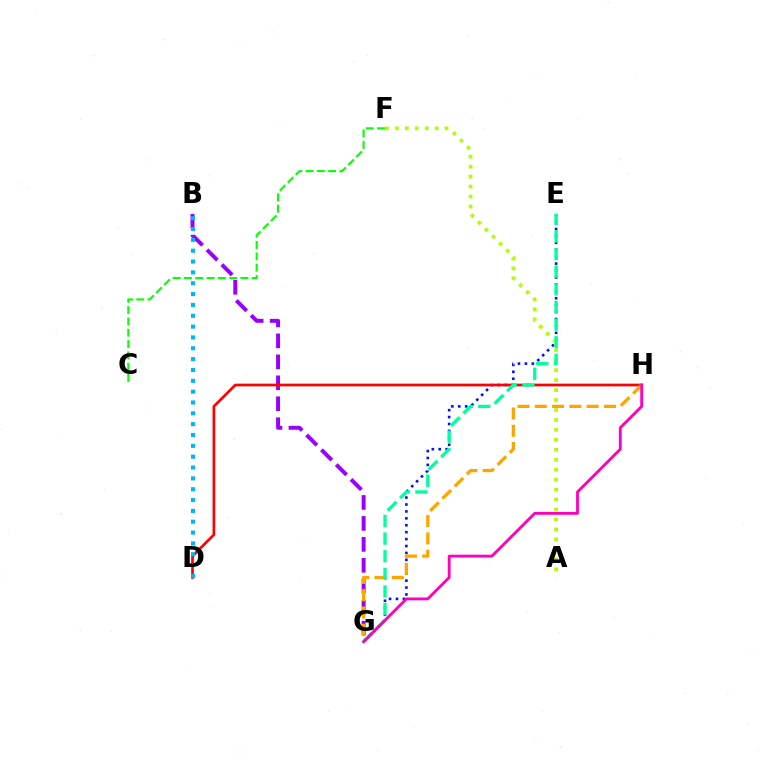{('B', 'G'): [{'color': '#9b00ff', 'line_style': 'dashed', 'thickness': 2.85}], ('E', 'G'): [{'color': '#0010ff', 'line_style': 'dotted', 'thickness': 1.88}, {'color': '#00ff9d', 'line_style': 'dashed', 'thickness': 2.4}], ('A', 'F'): [{'color': '#b3ff00', 'line_style': 'dotted', 'thickness': 2.7}], ('D', 'H'): [{'color': '#ff0000', 'line_style': 'solid', 'thickness': 1.94}], ('B', 'D'): [{'color': '#00b5ff', 'line_style': 'dotted', 'thickness': 2.95}], ('G', 'H'): [{'color': '#ffa500', 'line_style': 'dashed', 'thickness': 2.35}, {'color': '#ff00bd', 'line_style': 'solid', 'thickness': 2.04}], ('C', 'F'): [{'color': '#08ff00', 'line_style': 'dashed', 'thickness': 1.54}]}